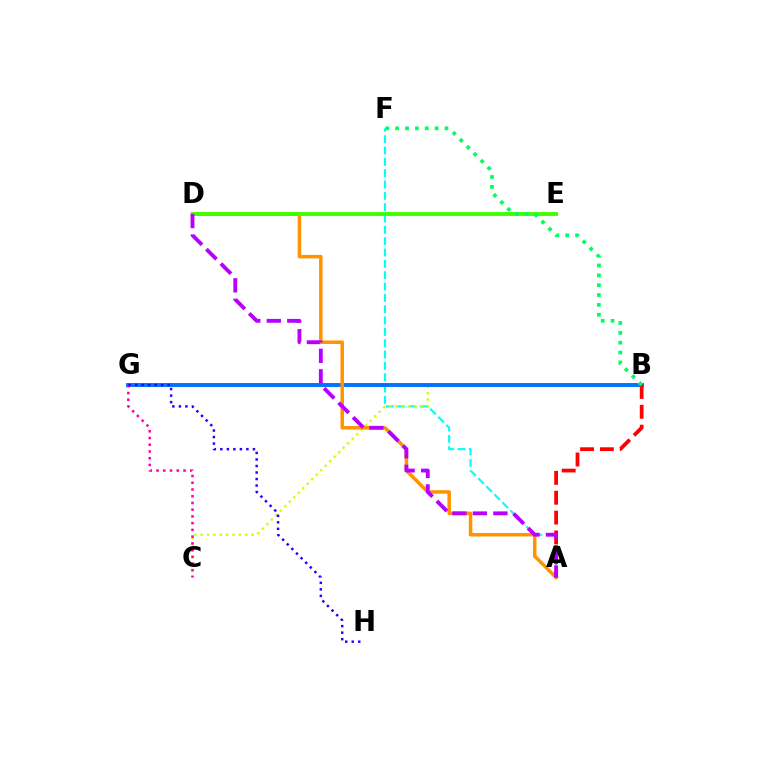{('A', 'F'): [{'color': '#00fff6', 'line_style': 'dashed', 'thickness': 1.54}], ('B', 'C'): [{'color': '#d1ff00', 'line_style': 'dotted', 'thickness': 1.73}], ('B', 'G'): [{'color': '#0074ff', 'line_style': 'solid', 'thickness': 2.81}], ('C', 'G'): [{'color': '#ff00ac', 'line_style': 'dotted', 'thickness': 1.83}], ('A', 'D'): [{'color': '#ff9400', 'line_style': 'solid', 'thickness': 2.52}, {'color': '#b900ff', 'line_style': 'dashed', 'thickness': 2.78}], ('D', 'E'): [{'color': '#3dff00', 'line_style': 'solid', 'thickness': 2.77}], ('A', 'B'): [{'color': '#ff0000', 'line_style': 'dashed', 'thickness': 2.7}], ('G', 'H'): [{'color': '#2500ff', 'line_style': 'dotted', 'thickness': 1.77}], ('B', 'F'): [{'color': '#00ff5c', 'line_style': 'dotted', 'thickness': 2.68}]}